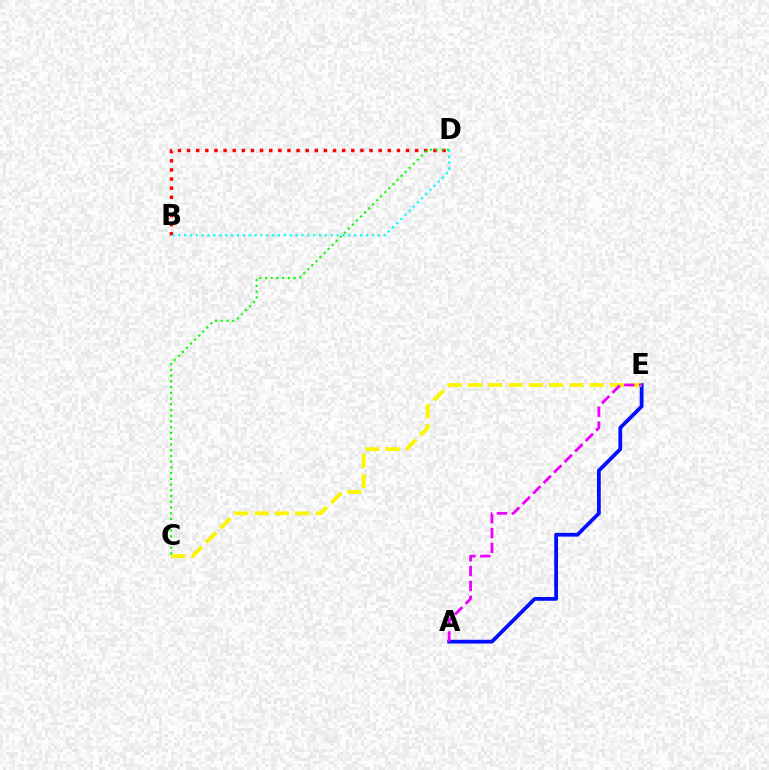{('B', 'D'): [{'color': '#ff0000', 'line_style': 'dotted', 'thickness': 2.48}, {'color': '#00fff6', 'line_style': 'dotted', 'thickness': 1.59}], ('A', 'E'): [{'color': '#0010ff', 'line_style': 'solid', 'thickness': 2.71}, {'color': '#ee00ff', 'line_style': 'dashed', 'thickness': 2.02}], ('C', 'E'): [{'color': '#fcf500', 'line_style': 'dashed', 'thickness': 2.75}], ('C', 'D'): [{'color': '#08ff00', 'line_style': 'dotted', 'thickness': 1.56}]}